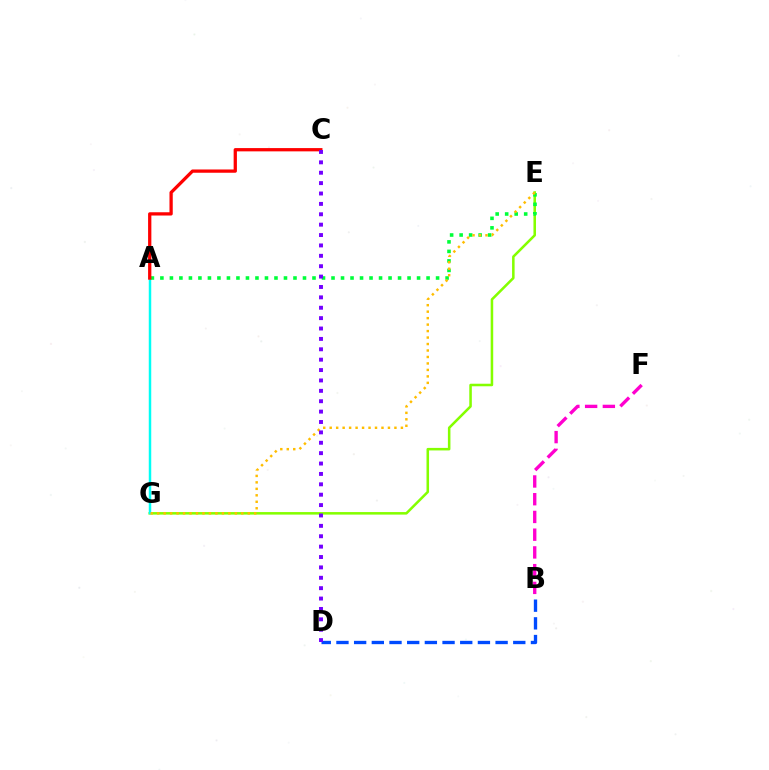{('B', 'D'): [{'color': '#004bff', 'line_style': 'dashed', 'thickness': 2.4}], ('E', 'G'): [{'color': '#84ff00', 'line_style': 'solid', 'thickness': 1.83}, {'color': '#ffbd00', 'line_style': 'dotted', 'thickness': 1.76}], ('A', 'G'): [{'color': '#00fff6', 'line_style': 'solid', 'thickness': 1.78}], ('A', 'E'): [{'color': '#00ff39', 'line_style': 'dotted', 'thickness': 2.58}], ('A', 'C'): [{'color': '#ff0000', 'line_style': 'solid', 'thickness': 2.36}], ('B', 'F'): [{'color': '#ff00cf', 'line_style': 'dashed', 'thickness': 2.41}], ('C', 'D'): [{'color': '#7200ff', 'line_style': 'dotted', 'thickness': 2.82}]}